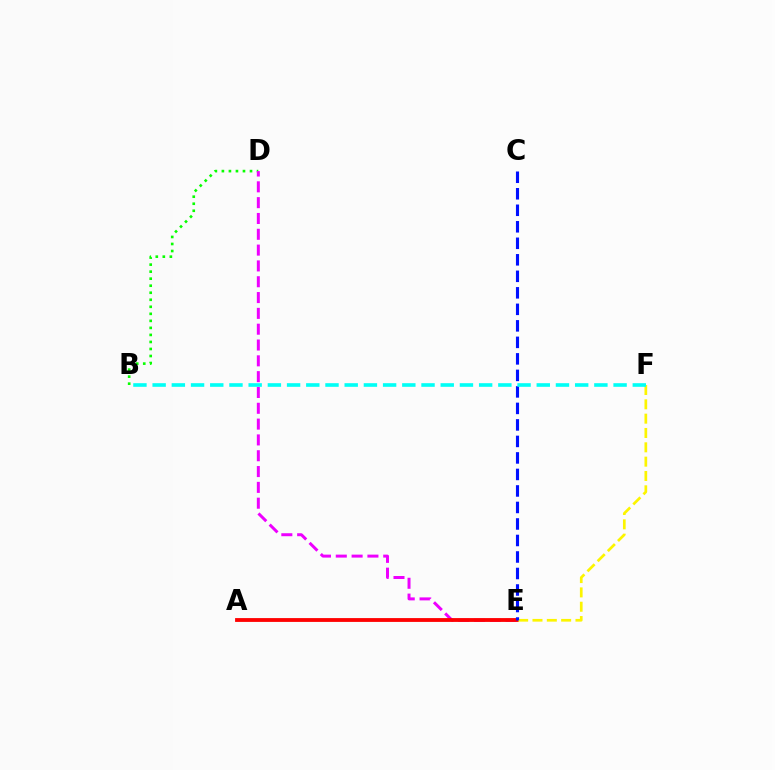{('B', 'D'): [{'color': '#08ff00', 'line_style': 'dotted', 'thickness': 1.91}], ('D', 'E'): [{'color': '#ee00ff', 'line_style': 'dashed', 'thickness': 2.15}], ('A', 'E'): [{'color': '#ff0000', 'line_style': 'solid', 'thickness': 2.75}], ('E', 'F'): [{'color': '#fcf500', 'line_style': 'dashed', 'thickness': 1.95}], ('C', 'E'): [{'color': '#0010ff', 'line_style': 'dashed', 'thickness': 2.24}], ('B', 'F'): [{'color': '#00fff6', 'line_style': 'dashed', 'thickness': 2.61}]}